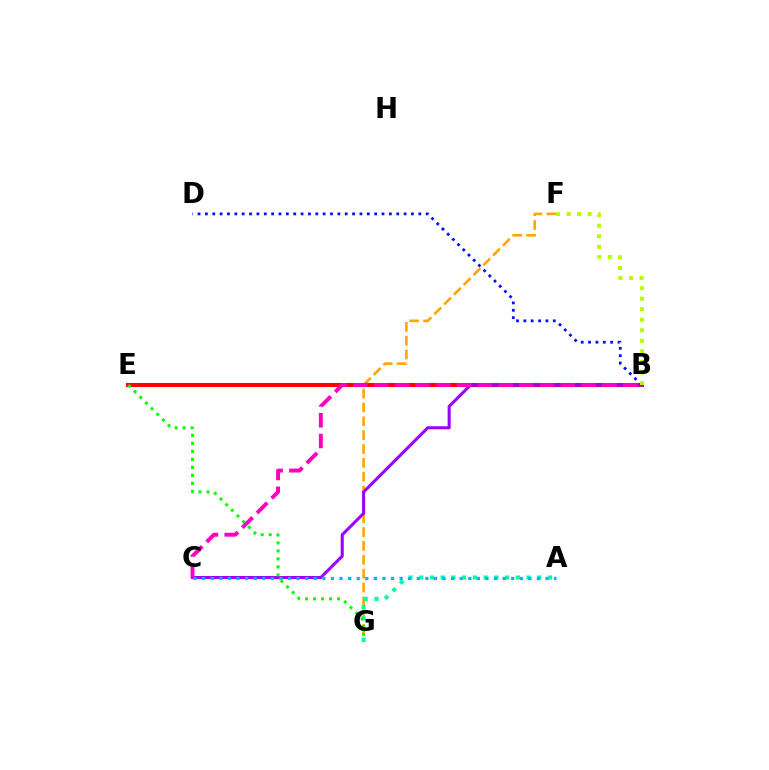{('F', 'G'): [{'color': '#ffa500', 'line_style': 'dashed', 'thickness': 1.88}], ('B', 'E'): [{'color': '#ff0000', 'line_style': 'solid', 'thickness': 2.92}], ('A', 'G'): [{'color': '#00ff9d', 'line_style': 'dotted', 'thickness': 2.91}], ('B', 'D'): [{'color': '#0010ff', 'line_style': 'dotted', 'thickness': 2.0}], ('B', 'C'): [{'color': '#9b00ff', 'line_style': 'solid', 'thickness': 2.2}, {'color': '#ff00bd', 'line_style': 'dashed', 'thickness': 2.82}], ('A', 'C'): [{'color': '#00b5ff', 'line_style': 'dotted', 'thickness': 2.33}], ('B', 'F'): [{'color': '#b3ff00', 'line_style': 'dotted', 'thickness': 2.86}], ('E', 'G'): [{'color': '#08ff00', 'line_style': 'dotted', 'thickness': 2.17}]}